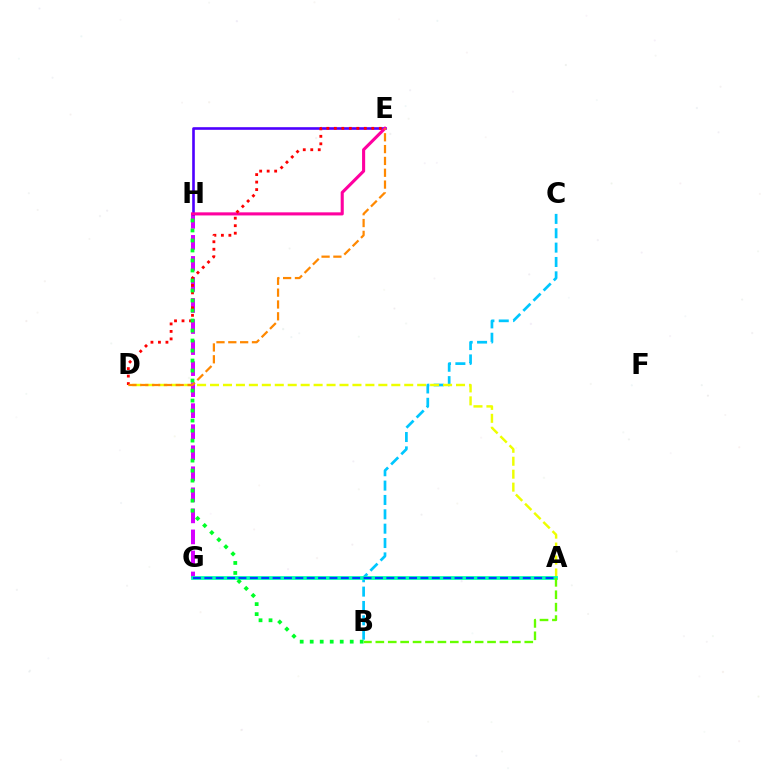{('B', 'C'): [{'color': '#00c7ff', 'line_style': 'dashed', 'thickness': 1.95}], ('A', 'D'): [{'color': '#eeff00', 'line_style': 'dashed', 'thickness': 1.76}], ('G', 'H'): [{'color': '#d600ff', 'line_style': 'dashed', 'thickness': 2.86}], ('A', 'G'): [{'color': '#00ffaf', 'line_style': 'solid', 'thickness': 2.7}, {'color': '#003fff', 'line_style': 'dashed', 'thickness': 1.54}], ('E', 'H'): [{'color': '#4f00ff', 'line_style': 'solid', 'thickness': 1.89}, {'color': '#ff00a0', 'line_style': 'solid', 'thickness': 2.22}], ('D', 'E'): [{'color': '#ff0000', 'line_style': 'dotted', 'thickness': 2.04}, {'color': '#ff8800', 'line_style': 'dashed', 'thickness': 1.61}], ('A', 'B'): [{'color': '#66ff00', 'line_style': 'dashed', 'thickness': 1.69}], ('B', 'H'): [{'color': '#00ff27', 'line_style': 'dotted', 'thickness': 2.72}]}